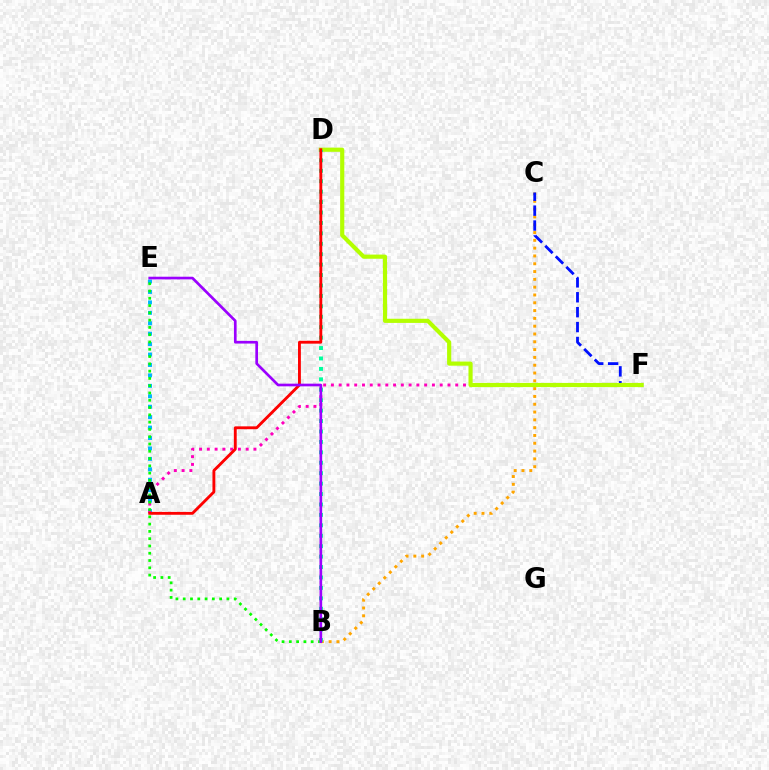{('A', 'E'): [{'color': '#00b5ff', 'line_style': 'dotted', 'thickness': 2.83}], ('B', 'C'): [{'color': '#ffa500', 'line_style': 'dotted', 'thickness': 2.12}], ('A', 'F'): [{'color': '#ff00bd', 'line_style': 'dotted', 'thickness': 2.11}], ('C', 'F'): [{'color': '#0010ff', 'line_style': 'dashed', 'thickness': 2.03}], ('D', 'F'): [{'color': '#b3ff00', 'line_style': 'solid', 'thickness': 2.99}], ('B', 'D'): [{'color': '#00ff9d', 'line_style': 'dotted', 'thickness': 2.83}], ('A', 'D'): [{'color': '#ff0000', 'line_style': 'solid', 'thickness': 2.06}], ('B', 'E'): [{'color': '#08ff00', 'line_style': 'dotted', 'thickness': 1.98}, {'color': '#9b00ff', 'line_style': 'solid', 'thickness': 1.93}]}